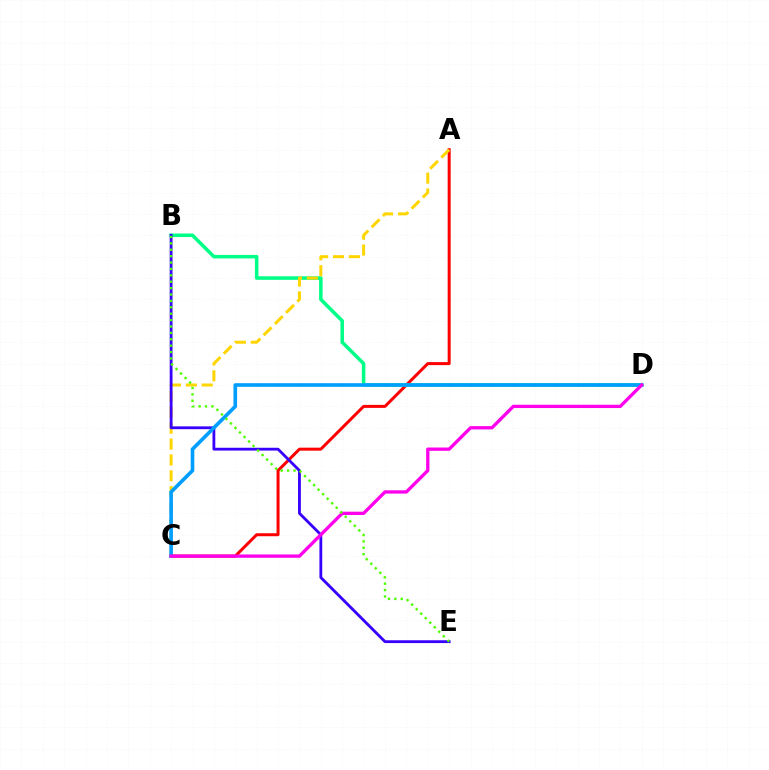{('A', 'C'): [{'color': '#ff0000', 'line_style': 'solid', 'thickness': 2.16}, {'color': '#ffd500', 'line_style': 'dashed', 'thickness': 2.15}], ('B', 'D'): [{'color': '#00ff86', 'line_style': 'solid', 'thickness': 2.54}], ('B', 'E'): [{'color': '#3700ff', 'line_style': 'solid', 'thickness': 2.02}, {'color': '#4fff00', 'line_style': 'dotted', 'thickness': 1.74}], ('C', 'D'): [{'color': '#009eff', 'line_style': 'solid', 'thickness': 2.61}, {'color': '#ff00ed', 'line_style': 'solid', 'thickness': 2.38}]}